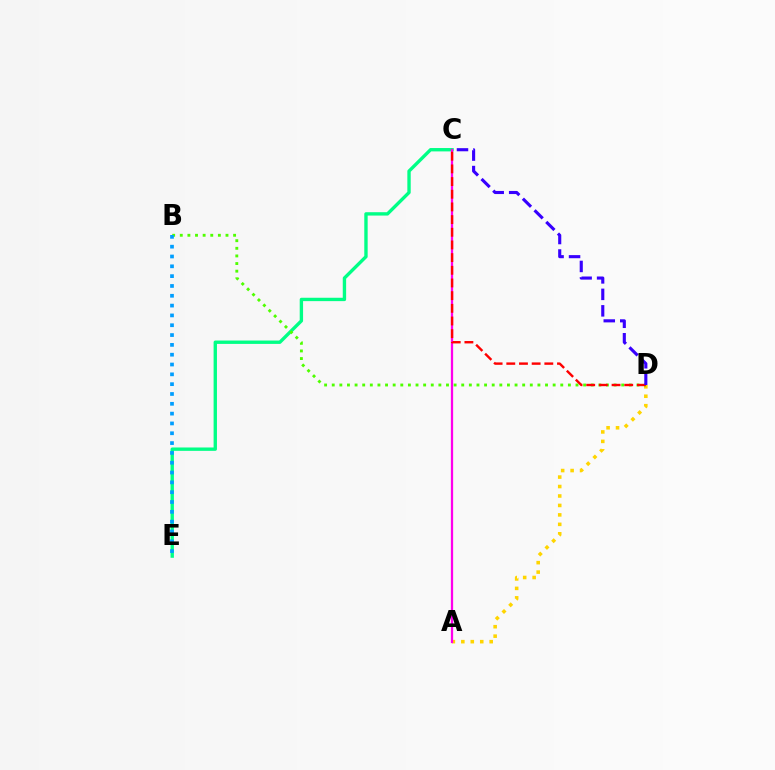{('C', 'E'): [{'color': '#00ff86', 'line_style': 'solid', 'thickness': 2.42}], ('A', 'D'): [{'color': '#ffd500', 'line_style': 'dotted', 'thickness': 2.57}], ('B', 'D'): [{'color': '#4fff00', 'line_style': 'dotted', 'thickness': 2.07}], ('A', 'C'): [{'color': '#ff00ed', 'line_style': 'solid', 'thickness': 1.63}], ('B', 'E'): [{'color': '#009eff', 'line_style': 'dotted', 'thickness': 2.67}], ('C', 'D'): [{'color': '#ff0000', 'line_style': 'dashed', 'thickness': 1.72}, {'color': '#3700ff', 'line_style': 'dashed', 'thickness': 2.24}]}